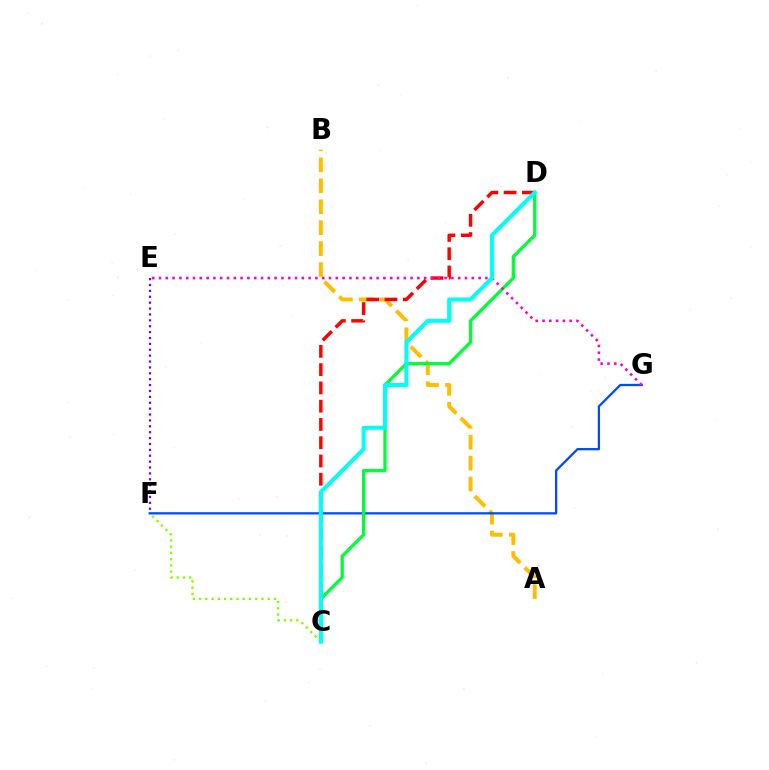{('C', 'F'): [{'color': '#84ff00', 'line_style': 'dotted', 'thickness': 1.7}], ('A', 'B'): [{'color': '#ffbd00', 'line_style': 'dashed', 'thickness': 2.84}], ('F', 'G'): [{'color': '#004bff', 'line_style': 'solid', 'thickness': 1.64}], ('C', 'D'): [{'color': '#ff0000', 'line_style': 'dashed', 'thickness': 2.48}, {'color': '#00ff39', 'line_style': 'solid', 'thickness': 2.38}, {'color': '#00fff6', 'line_style': 'solid', 'thickness': 2.9}], ('E', 'G'): [{'color': '#ff00cf', 'line_style': 'dotted', 'thickness': 1.85}], ('E', 'F'): [{'color': '#7200ff', 'line_style': 'dotted', 'thickness': 1.6}]}